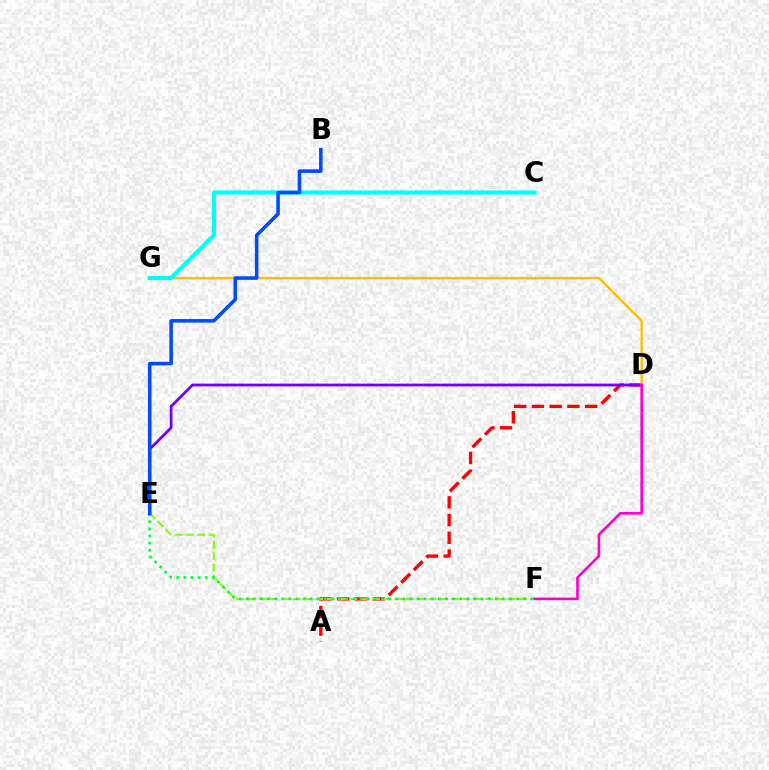{('A', 'D'): [{'color': '#ff0000', 'line_style': 'dashed', 'thickness': 2.41}], ('D', 'E'): [{'color': '#7200ff', 'line_style': 'solid', 'thickness': 1.98}], ('D', 'G'): [{'color': '#ffbd00', 'line_style': 'solid', 'thickness': 1.67}], ('E', 'F'): [{'color': '#84ff00', 'line_style': 'dashed', 'thickness': 1.54}, {'color': '#00ff39', 'line_style': 'dotted', 'thickness': 1.93}], ('D', 'F'): [{'color': '#ff00cf', 'line_style': 'solid', 'thickness': 1.9}], ('C', 'G'): [{'color': '#00fff6', 'line_style': 'solid', 'thickness': 2.98}], ('B', 'E'): [{'color': '#004bff', 'line_style': 'solid', 'thickness': 2.55}]}